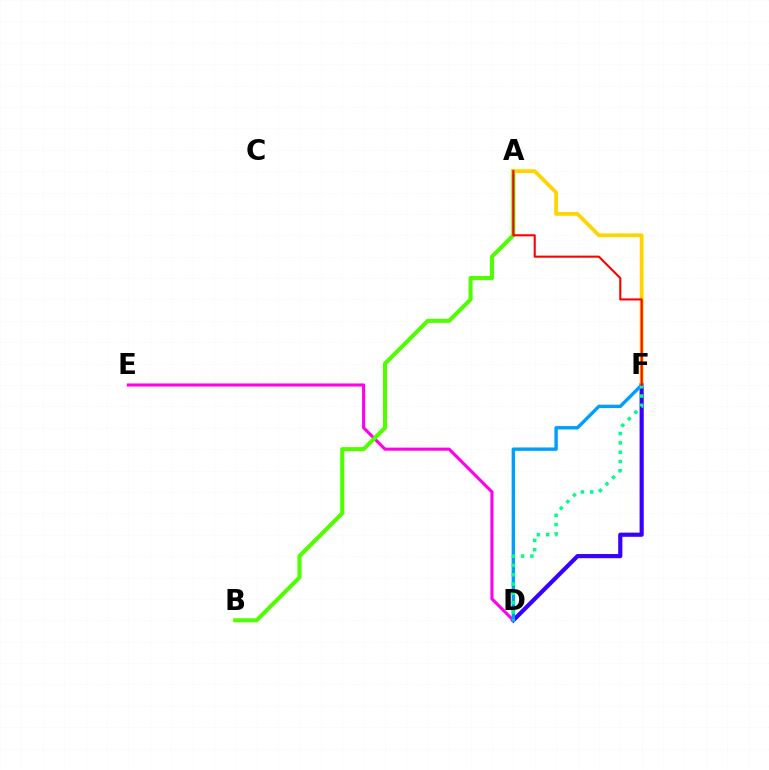{('D', 'F'): [{'color': '#3700ff', 'line_style': 'solid', 'thickness': 3.0}, {'color': '#009eff', 'line_style': 'solid', 'thickness': 2.45}, {'color': '#00ff86', 'line_style': 'dotted', 'thickness': 2.52}], ('D', 'E'): [{'color': '#ff00ed', 'line_style': 'solid', 'thickness': 2.23}], ('A', 'B'): [{'color': '#4fff00', 'line_style': 'solid', 'thickness': 2.92}], ('A', 'F'): [{'color': '#ffd500', 'line_style': 'solid', 'thickness': 2.71}, {'color': '#ff0000', 'line_style': 'solid', 'thickness': 1.51}]}